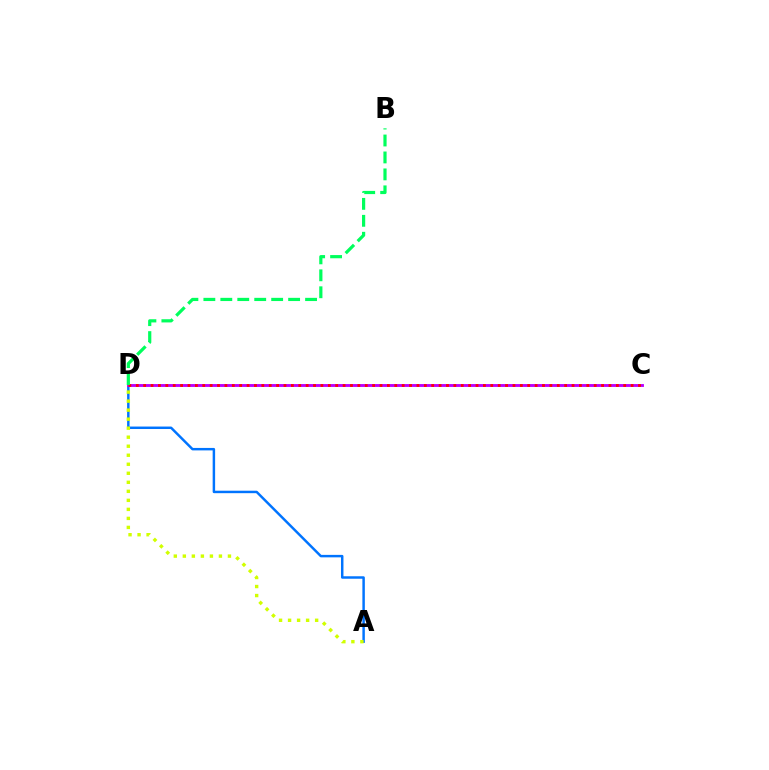{('A', 'D'): [{'color': '#0074ff', 'line_style': 'solid', 'thickness': 1.77}, {'color': '#d1ff00', 'line_style': 'dotted', 'thickness': 2.45}], ('C', 'D'): [{'color': '#b900ff', 'line_style': 'solid', 'thickness': 2.07}, {'color': '#ff0000', 'line_style': 'dotted', 'thickness': 2.01}], ('B', 'D'): [{'color': '#00ff5c', 'line_style': 'dashed', 'thickness': 2.3}]}